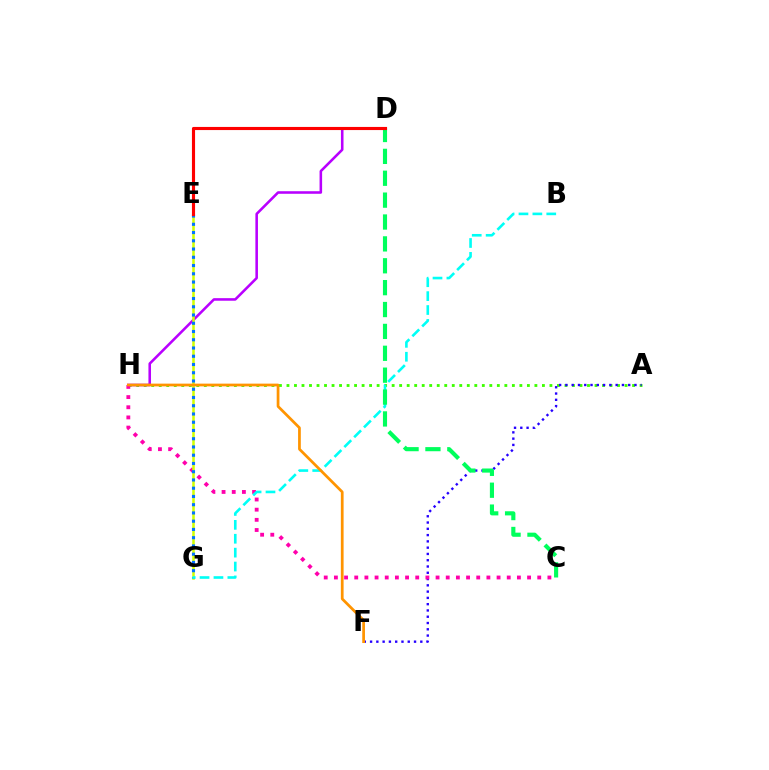{('A', 'H'): [{'color': '#3dff00', 'line_style': 'dotted', 'thickness': 2.04}], ('A', 'F'): [{'color': '#2500ff', 'line_style': 'dotted', 'thickness': 1.71}], ('C', 'H'): [{'color': '#ff00ac', 'line_style': 'dotted', 'thickness': 2.76}], ('D', 'H'): [{'color': '#b900ff', 'line_style': 'solid', 'thickness': 1.85}], ('E', 'G'): [{'color': '#d1ff00', 'line_style': 'solid', 'thickness': 1.82}, {'color': '#0074ff', 'line_style': 'dotted', 'thickness': 2.24}], ('B', 'G'): [{'color': '#00fff6', 'line_style': 'dashed', 'thickness': 1.89}], ('C', 'D'): [{'color': '#00ff5c', 'line_style': 'dashed', 'thickness': 2.97}], ('F', 'H'): [{'color': '#ff9400', 'line_style': 'solid', 'thickness': 1.97}], ('D', 'E'): [{'color': '#ff0000', 'line_style': 'solid', 'thickness': 2.25}]}